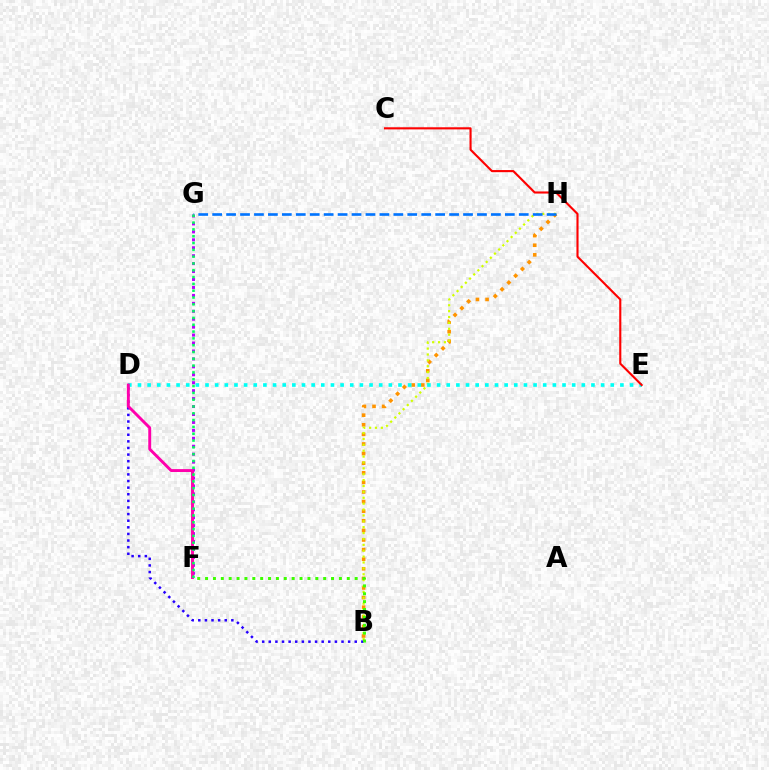{('B', 'H'): [{'color': '#ff9400', 'line_style': 'dotted', 'thickness': 2.61}, {'color': '#d1ff00', 'line_style': 'dotted', 'thickness': 1.6}], ('F', 'G'): [{'color': '#b900ff', 'line_style': 'dotted', 'thickness': 2.16}, {'color': '#00ff5c', 'line_style': 'dotted', 'thickness': 1.85}], ('D', 'E'): [{'color': '#00fff6', 'line_style': 'dotted', 'thickness': 2.62}], ('B', 'D'): [{'color': '#2500ff', 'line_style': 'dotted', 'thickness': 1.8}], ('G', 'H'): [{'color': '#0074ff', 'line_style': 'dashed', 'thickness': 1.89}], ('D', 'F'): [{'color': '#ff00ac', 'line_style': 'solid', 'thickness': 2.1}], ('B', 'F'): [{'color': '#3dff00', 'line_style': 'dotted', 'thickness': 2.14}], ('C', 'E'): [{'color': '#ff0000', 'line_style': 'solid', 'thickness': 1.52}]}